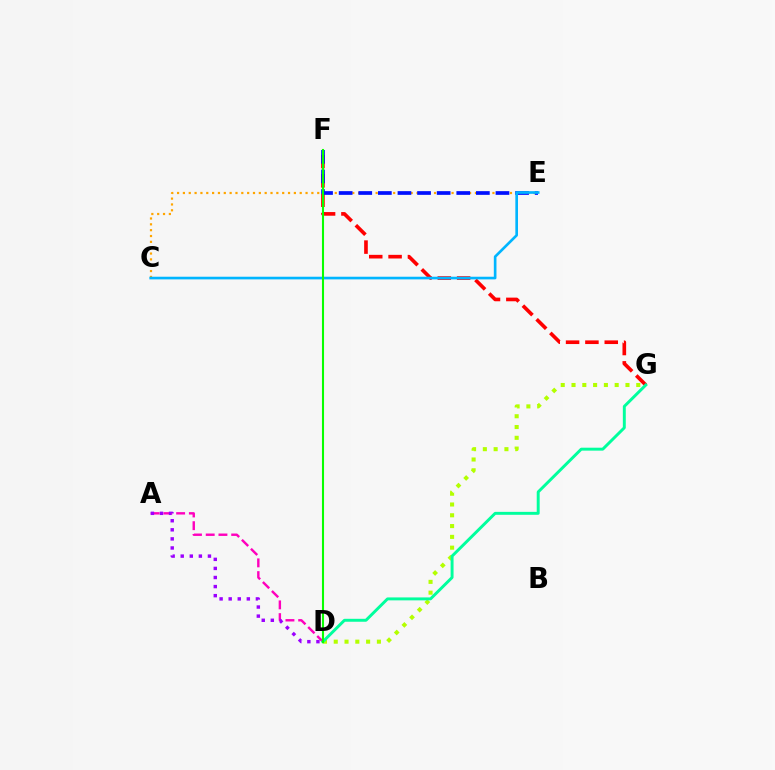{('A', 'D'): [{'color': '#ff00bd', 'line_style': 'dashed', 'thickness': 1.73}, {'color': '#9b00ff', 'line_style': 'dotted', 'thickness': 2.47}], ('C', 'E'): [{'color': '#ffa500', 'line_style': 'dotted', 'thickness': 1.59}, {'color': '#00b5ff', 'line_style': 'solid', 'thickness': 1.91}], ('D', 'G'): [{'color': '#b3ff00', 'line_style': 'dotted', 'thickness': 2.93}, {'color': '#00ff9d', 'line_style': 'solid', 'thickness': 2.11}], ('F', 'G'): [{'color': '#ff0000', 'line_style': 'dashed', 'thickness': 2.63}], ('E', 'F'): [{'color': '#0010ff', 'line_style': 'dashed', 'thickness': 2.66}], ('D', 'F'): [{'color': '#08ff00', 'line_style': 'solid', 'thickness': 1.5}]}